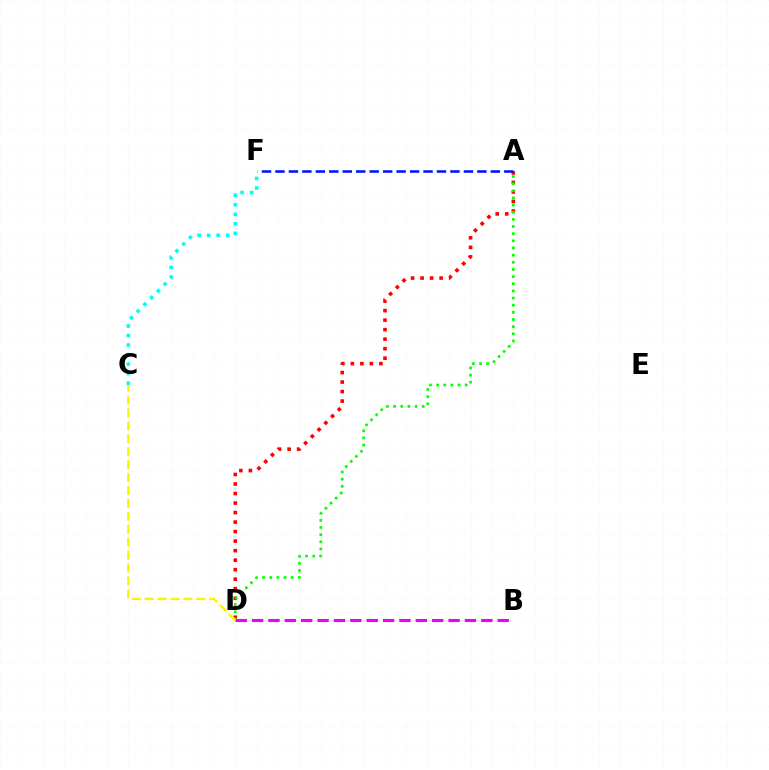{('A', 'D'): [{'color': '#ff0000', 'line_style': 'dotted', 'thickness': 2.59}, {'color': '#08ff00', 'line_style': 'dotted', 'thickness': 1.94}], ('B', 'D'): [{'color': '#ee00ff', 'line_style': 'dashed', 'thickness': 2.22}], ('A', 'F'): [{'color': '#0010ff', 'line_style': 'dashed', 'thickness': 1.83}], ('C', 'F'): [{'color': '#00fff6', 'line_style': 'dotted', 'thickness': 2.59}], ('C', 'D'): [{'color': '#fcf500', 'line_style': 'dashed', 'thickness': 1.76}]}